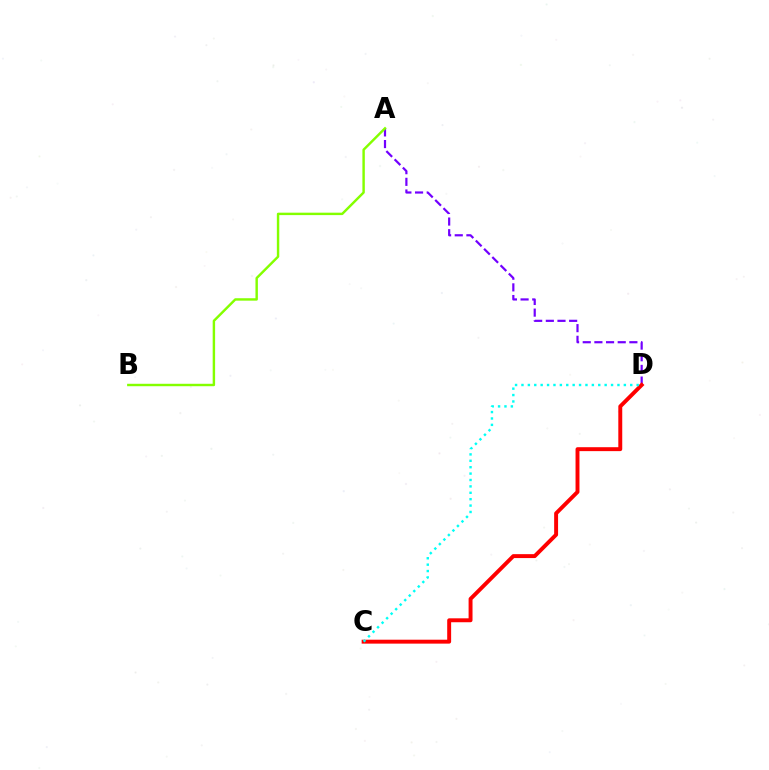{('A', 'D'): [{'color': '#7200ff', 'line_style': 'dashed', 'thickness': 1.58}], ('C', 'D'): [{'color': '#ff0000', 'line_style': 'solid', 'thickness': 2.83}, {'color': '#00fff6', 'line_style': 'dotted', 'thickness': 1.74}], ('A', 'B'): [{'color': '#84ff00', 'line_style': 'solid', 'thickness': 1.75}]}